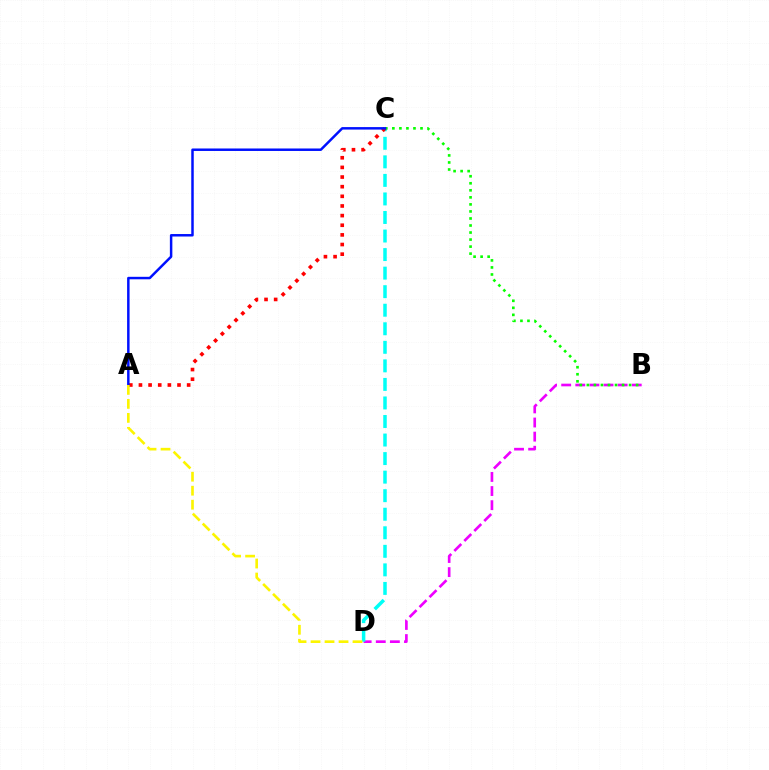{('B', 'D'): [{'color': '#ee00ff', 'line_style': 'dashed', 'thickness': 1.92}], ('C', 'D'): [{'color': '#00fff6', 'line_style': 'dashed', 'thickness': 2.52}], ('B', 'C'): [{'color': '#08ff00', 'line_style': 'dotted', 'thickness': 1.91}], ('A', 'C'): [{'color': '#ff0000', 'line_style': 'dotted', 'thickness': 2.62}, {'color': '#0010ff', 'line_style': 'solid', 'thickness': 1.79}], ('A', 'D'): [{'color': '#fcf500', 'line_style': 'dashed', 'thickness': 1.9}]}